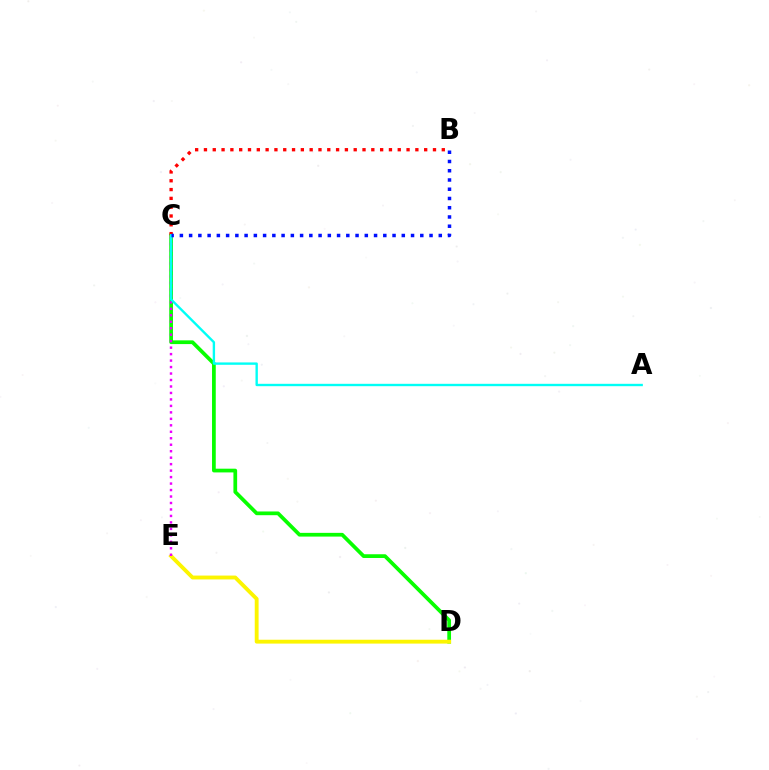{('C', 'D'): [{'color': '#08ff00', 'line_style': 'solid', 'thickness': 2.68}], ('D', 'E'): [{'color': '#fcf500', 'line_style': 'solid', 'thickness': 2.78}], ('B', 'C'): [{'color': '#ff0000', 'line_style': 'dotted', 'thickness': 2.39}, {'color': '#0010ff', 'line_style': 'dotted', 'thickness': 2.51}], ('C', 'E'): [{'color': '#ee00ff', 'line_style': 'dotted', 'thickness': 1.76}], ('A', 'C'): [{'color': '#00fff6', 'line_style': 'solid', 'thickness': 1.71}]}